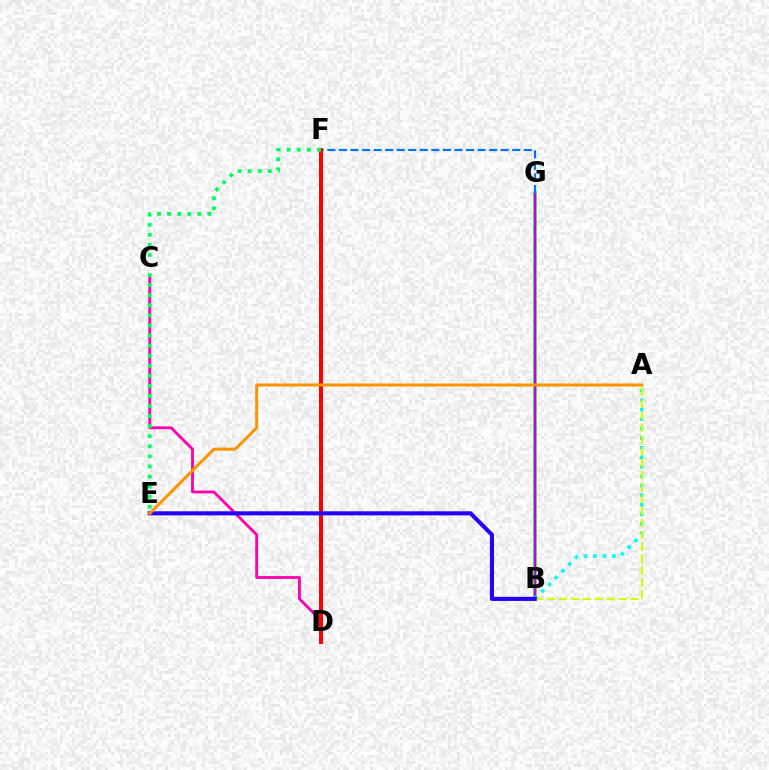{('B', 'G'): [{'color': '#3dff00', 'line_style': 'solid', 'thickness': 2.55}, {'color': '#b900ff', 'line_style': 'solid', 'thickness': 1.7}], ('C', 'D'): [{'color': '#ff00ac', 'line_style': 'solid', 'thickness': 2.04}], ('A', 'B'): [{'color': '#00fff6', 'line_style': 'dotted', 'thickness': 2.58}, {'color': '#d1ff00', 'line_style': 'dashed', 'thickness': 1.62}], ('F', 'G'): [{'color': '#0074ff', 'line_style': 'dashed', 'thickness': 1.57}], ('D', 'F'): [{'color': '#ff0000', 'line_style': 'solid', 'thickness': 2.9}], ('B', 'E'): [{'color': '#2500ff', 'line_style': 'solid', 'thickness': 2.95}], ('A', 'E'): [{'color': '#ff9400', 'line_style': 'solid', 'thickness': 2.17}], ('E', 'F'): [{'color': '#00ff5c', 'line_style': 'dotted', 'thickness': 2.74}]}